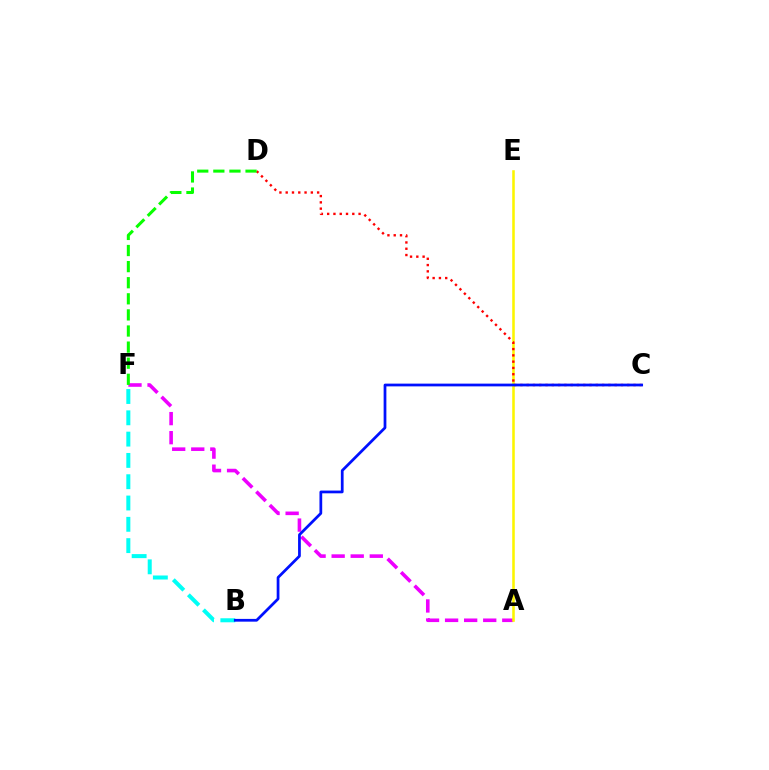{('A', 'F'): [{'color': '#ee00ff', 'line_style': 'dashed', 'thickness': 2.59}], ('A', 'E'): [{'color': '#fcf500', 'line_style': 'solid', 'thickness': 1.84}], ('C', 'D'): [{'color': '#ff0000', 'line_style': 'dotted', 'thickness': 1.71}], ('D', 'F'): [{'color': '#08ff00', 'line_style': 'dashed', 'thickness': 2.19}], ('B', 'F'): [{'color': '#00fff6', 'line_style': 'dashed', 'thickness': 2.89}], ('B', 'C'): [{'color': '#0010ff', 'line_style': 'solid', 'thickness': 1.98}]}